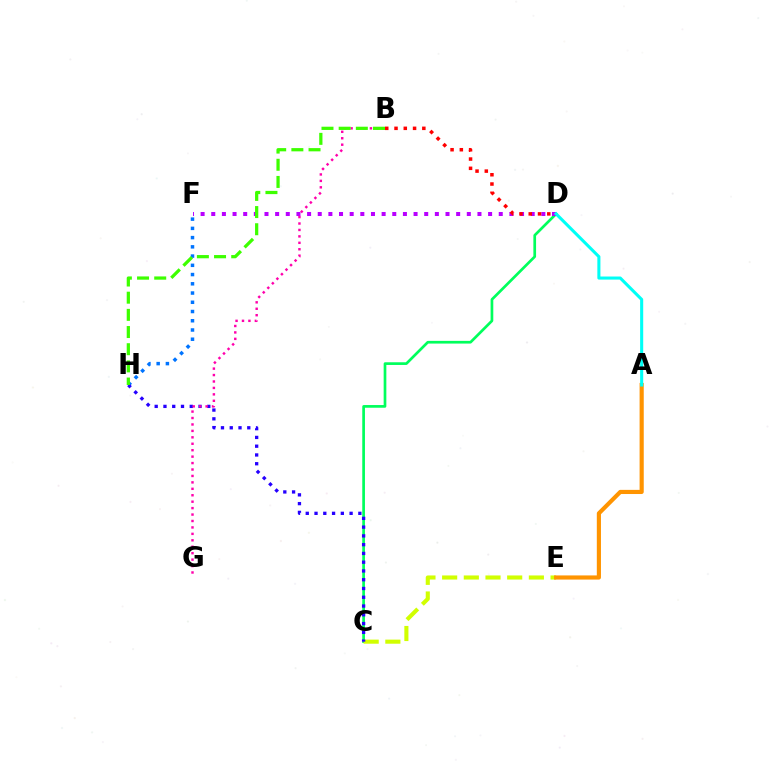{('C', 'D'): [{'color': '#00ff5c', 'line_style': 'solid', 'thickness': 1.94}], ('C', 'E'): [{'color': '#d1ff00', 'line_style': 'dashed', 'thickness': 2.95}], ('D', 'F'): [{'color': '#b900ff', 'line_style': 'dotted', 'thickness': 2.89}], ('F', 'H'): [{'color': '#0074ff', 'line_style': 'dotted', 'thickness': 2.51}], ('C', 'H'): [{'color': '#2500ff', 'line_style': 'dotted', 'thickness': 2.38}], ('A', 'E'): [{'color': '#ff9400', 'line_style': 'solid', 'thickness': 2.99}], ('B', 'G'): [{'color': '#ff00ac', 'line_style': 'dotted', 'thickness': 1.75}], ('A', 'D'): [{'color': '#00fff6', 'line_style': 'solid', 'thickness': 2.21}], ('B', 'D'): [{'color': '#ff0000', 'line_style': 'dotted', 'thickness': 2.52}], ('B', 'H'): [{'color': '#3dff00', 'line_style': 'dashed', 'thickness': 2.33}]}